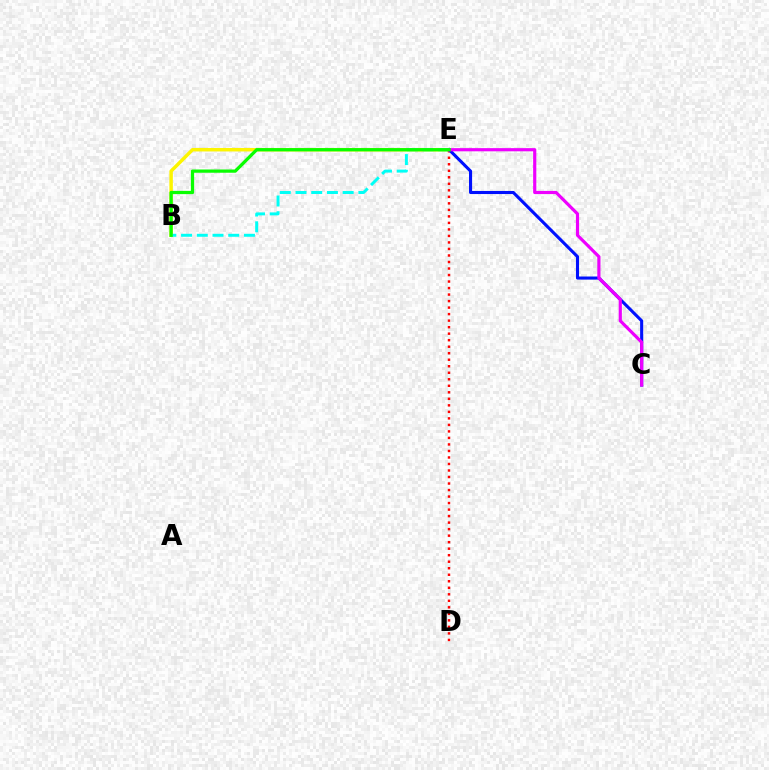{('B', 'E'): [{'color': '#fcf500', 'line_style': 'solid', 'thickness': 2.51}, {'color': '#00fff6', 'line_style': 'dashed', 'thickness': 2.14}, {'color': '#08ff00', 'line_style': 'solid', 'thickness': 2.34}], ('D', 'E'): [{'color': '#ff0000', 'line_style': 'dotted', 'thickness': 1.77}], ('C', 'E'): [{'color': '#0010ff', 'line_style': 'solid', 'thickness': 2.22}, {'color': '#ee00ff', 'line_style': 'solid', 'thickness': 2.28}]}